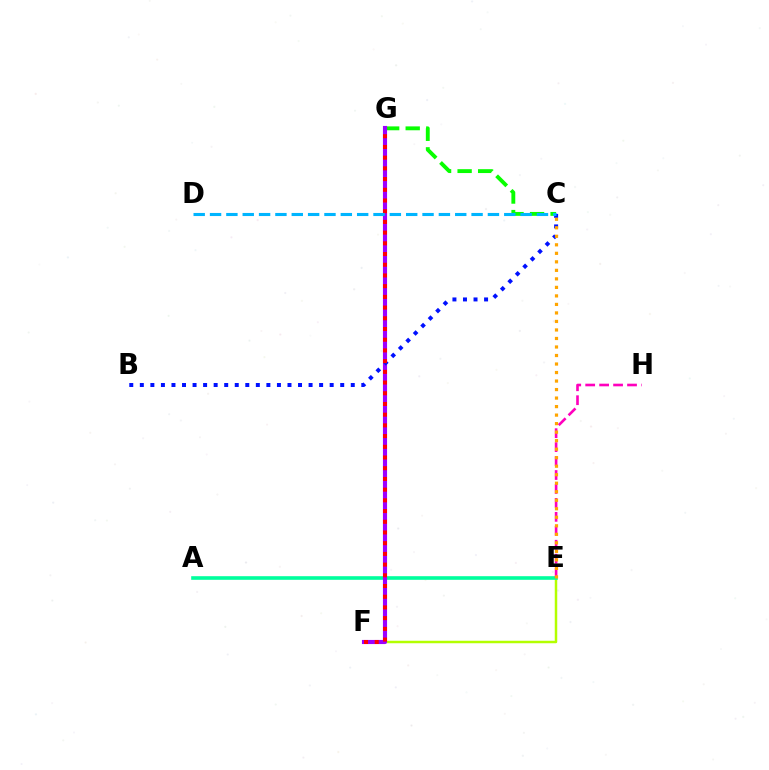{('C', 'G'): [{'color': '#08ff00', 'line_style': 'dashed', 'thickness': 2.79}], ('E', 'F'): [{'color': '#b3ff00', 'line_style': 'solid', 'thickness': 1.79}], ('A', 'E'): [{'color': '#00ff9d', 'line_style': 'solid', 'thickness': 2.61}], ('F', 'G'): [{'color': '#9b00ff', 'line_style': 'solid', 'thickness': 2.96}, {'color': '#ff0000', 'line_style': 'dotted', 'thickness': 2.91}], ('E', 'H'): [{'color': '#ff00bd', 'line_style': 'dashed', 'thickness': 1.89}], ('B', 'C'): [{'color': '#0010ff', 'line_style': 'dotted', 'thickness': 2.87}], ('C', 'E'): [{'color': '#ffa500', 'line_style': 'dotted', 'thickness': 2.31}], ('C', 'D'): [{'color': '#00b5ff', 'line_style': 'dashed', 'thickness': 2.22}]}